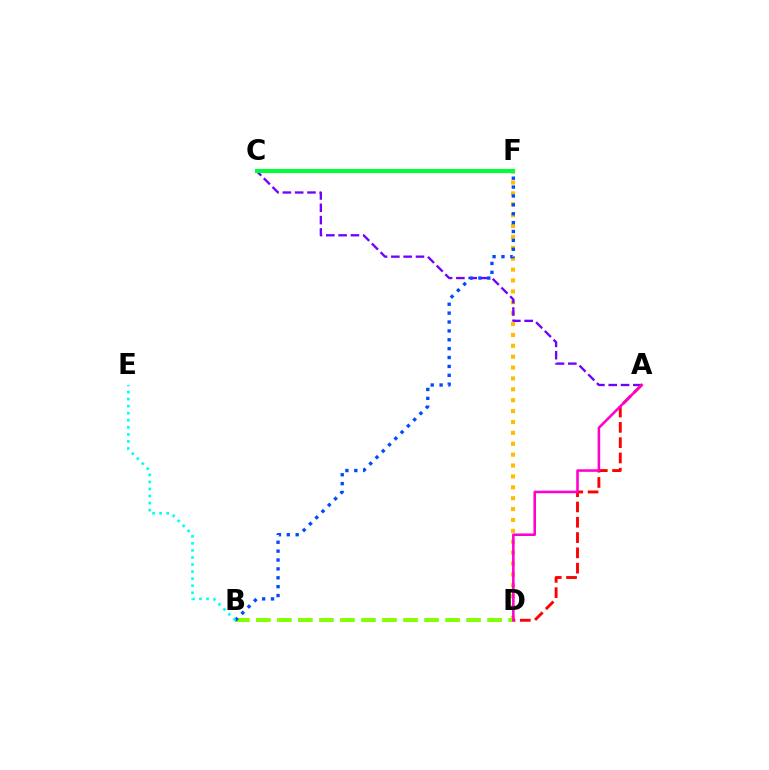{('D', 'F'): [{'color': '#ffbd00', 'line_style': 'dotted', 'thickness': 2.96}], ('A', 'C'): [{'color': '#7200ff', 'line_style': 'dashed', 'thickness': 1.67}], ('A', 'D'): [{'color': '#ff0000', 'line_style': 'dashed', 'thickness': 2.08}, {'color': '#ff00cf', 'line_style': 'solid', 'thickness': 1.84}], ('B', 'D'): [{'color': '#84ff00', 'line_style': 'dashed', 'thickness': 2.86}], ('B', 'F'): [{'color': '#004bff', 'line_style': 'dotted', 'thickness': 2.41}], ('C', 'F'): [{'color': '#00ff39', 'line_style': 'solid', 'thickness': 2.97}], ('B', 'E'): [{'color': '#00fff6', 'line_style': 'dotted', 'thickness': 1.92}]}